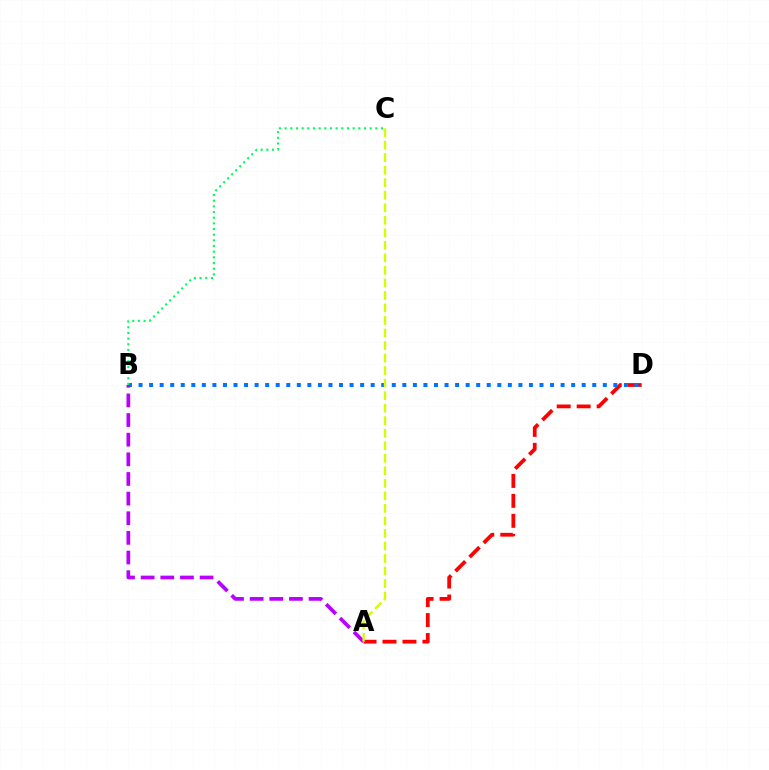{('A', 'D'): [{'color': '#ff0000', 'line_style': 'dashed', 'thickness': 2.71}], ('B', 'D'): [{'color': '#0074ff', 'line_style': 'dotted', 'thickness': 2.87}], ('A', 'B'): [{'color': '#b900ff', 'line_style': 'dashed', 'thickness': 2.67}], ('A', 'C'): [{'color': '#d1ff00', 'line_style': 'dashed', 'thickness': 1.7}], ('B', 'C'): [{'color': '#00ff5c', 'line_style': 'dotted', 'thickness': 1.54}]}